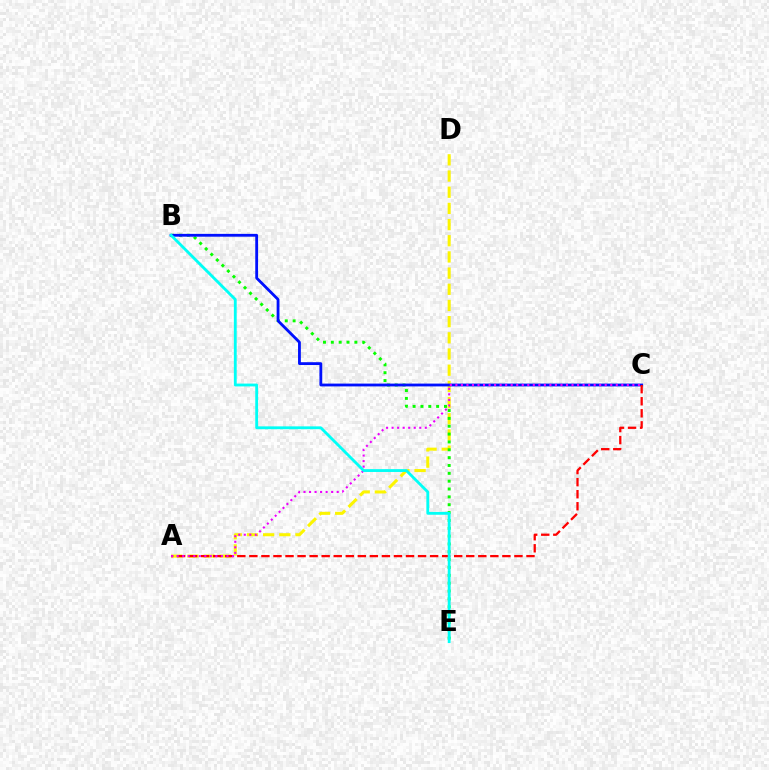{('A', 'D'): [{'color': '#fcf500', 'line_style': 'dashed', 'thickness': 2.2}], ('B', 'E'): [{'color': '#08ff00', 'line_style': 'dotted', 'thickness': 2.13}, {'color': '#00fff6', 'line_style': 'solid', 'thickness': 2.04}], ('B', 'C'): [{'color': '#0010ff', 'line_style': 'solid', 'thickness': 2.03}], ('A', 'C'): [{'color': '#ff0000', 'line_style': 'dashed', 'thickness': 1.64}, {'color': '#ee00ff', 'line_style': 'dotted', 'thickness': 1.5}]}